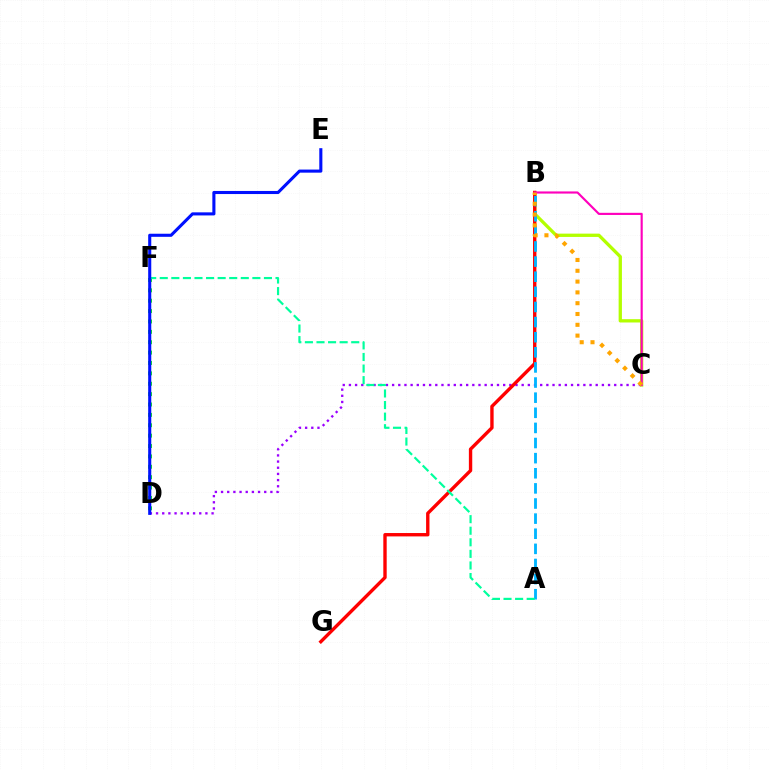{('B', 'C'): [{'color': '#b3ff00', 'line_style': 'solid', 'thickness': 2.38}, {'color': '#ff00bd', 'line_style': 'solid', 'thickness': 1.55}, {'color': '#ffa500', 'line_style': 'dotted', 'thickness': 2.94}], ('D', 'F'): [{'color': '#08ff00', 'line_style': 'dotted', 'thickness': 2.82}], ('C', 'D'): [{'color': '#9b00ff', 'line_style': 'dotted', 'thickness': 1.68}], ('B', 'G'): [{'color': '#ff0000', 'line_style': 'solid', 'thickness': 2.43}], ('A', 'B'): [{'color': '#00b5ff', 'line_style': 'dashed', 'thickness': 2.05}], ('A', 'F'): [{'color': '#00ff9d', 'line_style': 'dashed', 'thickness': 1.57}], ('D', 'E'): [{'color': '#0010ff', 'line_style': 'solid', 'thickness': 2.22}]}